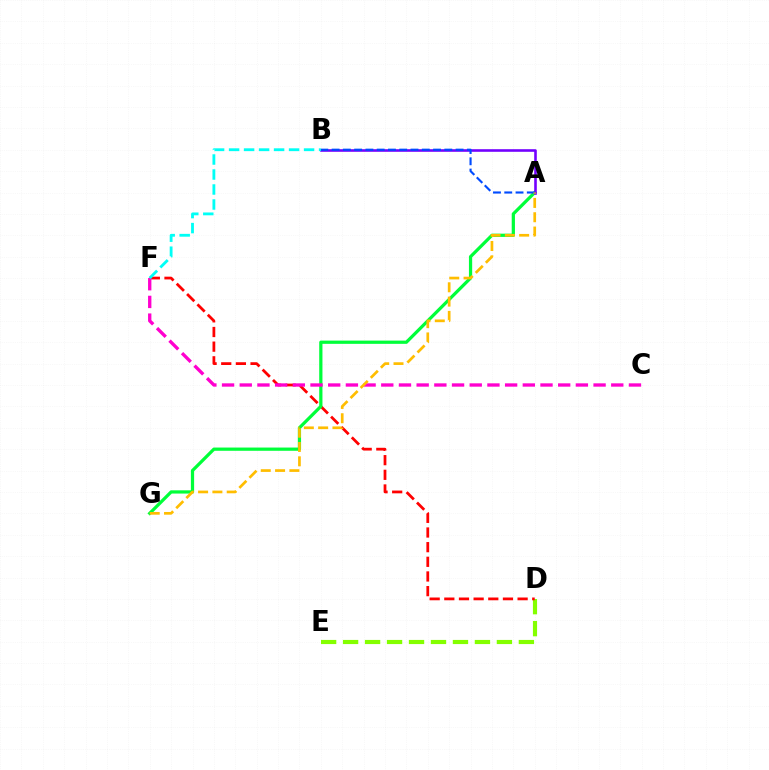{('D', 'E'): [{'color': '#84ff00', 'line_style': 'dashed', 'thickness': 2.98}], ('D', 'F'): [{'color': '#ff0000', 'line_style': 'dashed', 'thickness': 1.99}], ('A', 'G'): [{'color': '#00ff39', 'line_style': 'solid', 'thickness': 2.33}, {'color': '#ffbd00', 'line_style': 'dashed', 'thickness': 1.94}], ('C', 'F'): [{'color': '#ff00cf', 'line_style': 'dashed', 'thickness': 2.4}], ('A', 'B'): [{'color': '#7200ff', 'line_style': 'solid', 'thickness': 1.87}, {'color': '#004bff', 'line_style': 'dashed', 'thickness': 1.53}], ('B', 'F'): [{'color': '#00fff6', 'line_style': 'dashed', 'thickness': 2.04}]}